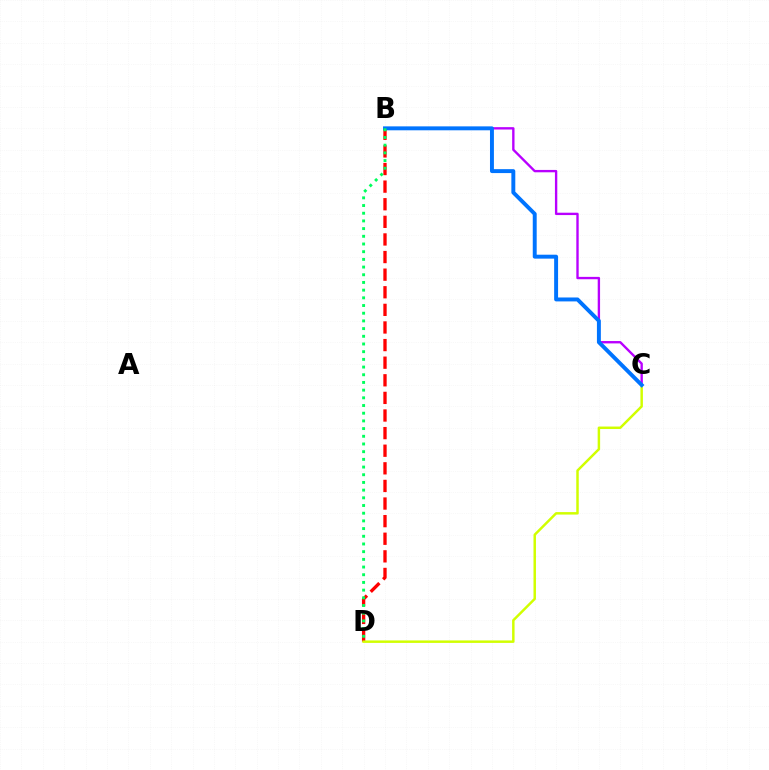{('B', 'D'): [{'color': '#ff0000', 'line_style': 'dashed', 'thickness': 2.39}, {'color': '#00ff5c', 'line_style': 'dotted', 'thickness': 2.09}], ('B', 'C'): [{'color': '#b900ff', 'line_style': 'solid', 'thickness': 1.7}, {'color': '#0074ff', 'line_style': 'solid', 'thickness': 2.83}], ('C', 'D'): [{'color': '#d1ff00', 'line_style': 'solid', 'thickness': 1.78}]}